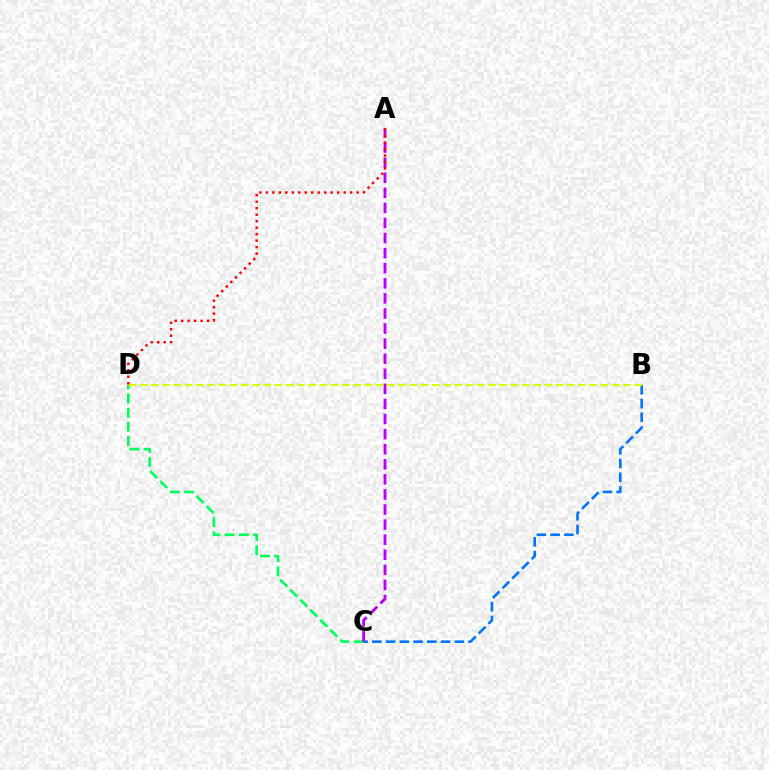{('C', 'D'): [{'color': '#00ff5c', 'line_style': 'dashed', 'thickness': 1.92}], ('B', 'C'): [{'color': '#0074ff', 'line_style': 'dashed', 'thickness': 1.87}], ('A', 'C'): [{'color': '#b900ff', 'line_style': 'dashed', 'thickness': 2.05}], ('B', 'D'): [{'color': '#d1ff00', 'line_style': 'dashed', 'thickness': 1.53}], ('A', 'D'): [{'color': '#ff0000', 'line_style': 'dotted', 'thickness': 1.76}]}